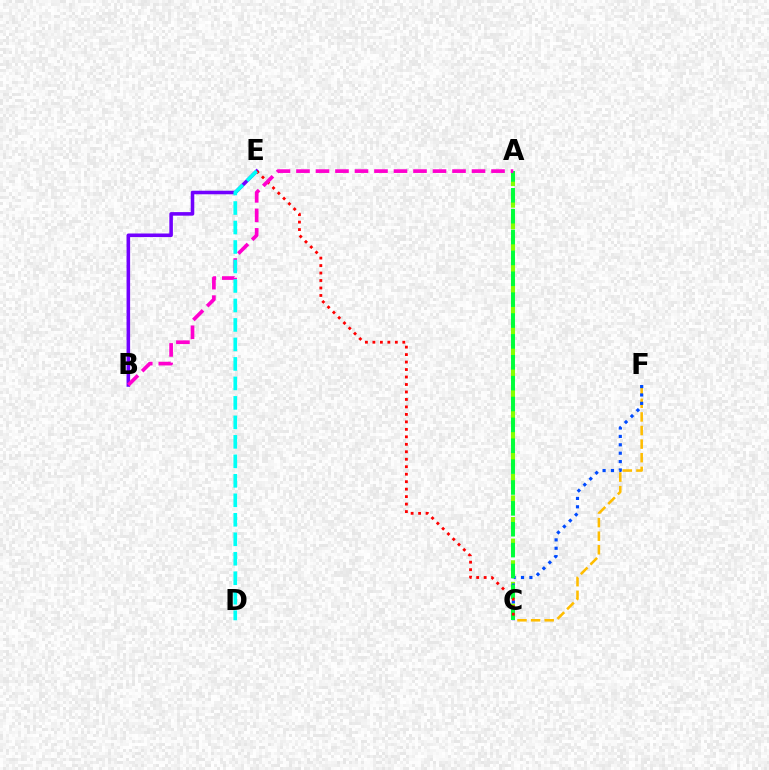{('B', 'E'): [{'color': '#7200ff', 'line_style': 'solid', 'thickness': 2.56}], ('A', 'C'): [{'color': '#84ff00', 'line_style': 'dashed', 'thickness': 2.94}, {'color': '#00ff39', 'line_style': 'dashed', 'thickness': 2.84}], ('C', 'F'): [{'color': '#ffbd00', 'line_style': 'dashed', 'thickness': 1.85}, {'color': '#004bff', 'line_style': 'dotted', 'thickness': 2.28}], ('C', 'E'): [{'color': '#ff0000', 'line_style': 'dotted', 'thickness': 2.03}], ('A', 'B'): [{'color': '#ff00cf', 'line_style': 'dashed', 'thickness': 2.65}], ('D', 'E'): [{'color': '#00fff6', 'line_style': 'dashed', 'thickness': 2.65}]}